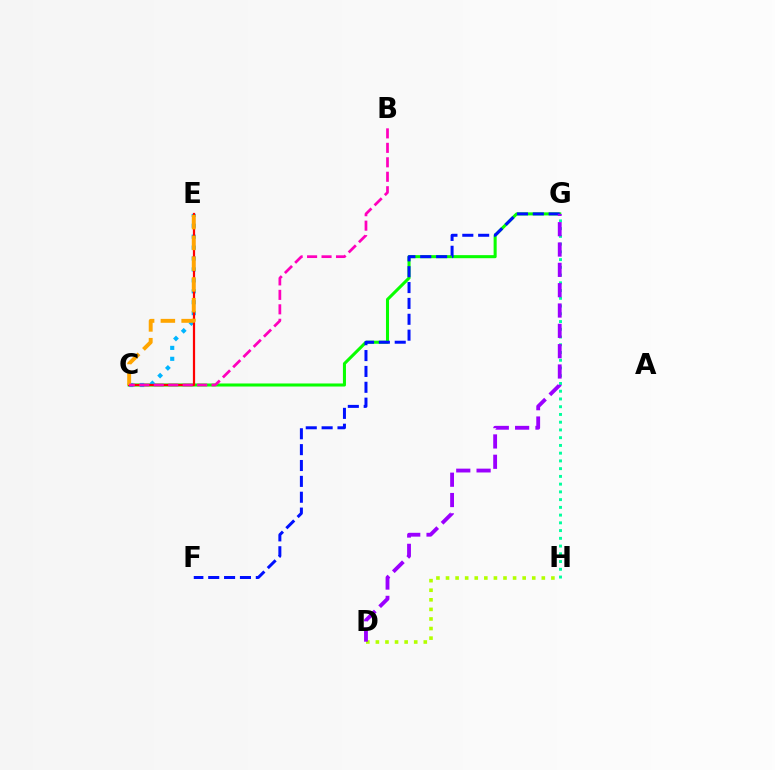{('C', 'G'): [{'color': '#08ff00', 'line_style': 'solid', 'thickness': 2.2}], ('G', 'H'): [{'color': '#00ff9d', 'line_style': 'dotted', 'thickness': 2.1}], ('C', 'E'): [{'color': '#00b5ff', 'line_style': 'dotted', 'thickness': 2.97}, {'color': '#ff0000', 'line_style': 'solid', 'thickness': 1.6}, {'color': '#ffa500', 'line_style': 'dashed', 'thickness': 2.82}], ('F', 'G'): [{'color': '#0010ff', 'line_style': 'dashed', 'thickness': 2.16}], ('B', 'C'): [{'color': '#ff00bd', 'line_style': 'dashed', 'thickness': 1.96}], ('D', 'H'): [{'color': '#b3ff00', 'line_style': 'dotted', 'thickness': 2.6}], ('D', 'G'): [{'color': '#9b00ff', 'line_style': 'dashed', 'thickness': 2.76}]}